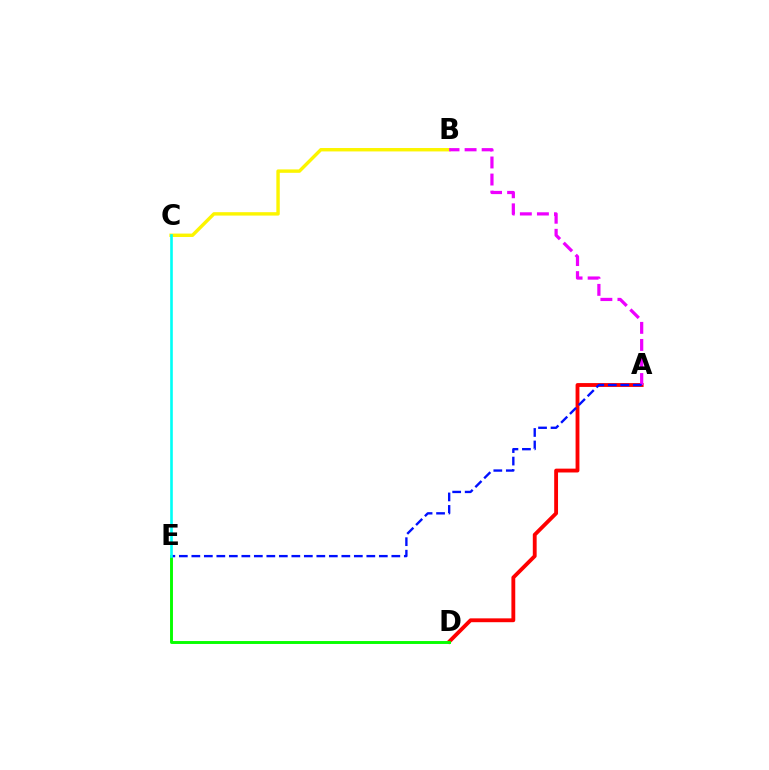{('A', 'D'): [{'color': '#ff0000', 'line_style': 'solid', 'thickness': 2.77}], ('B', 'C'): [{'color': '#fcf500', 'line_style': 'solid', 'thickness': 2.45}], ('A', 'B'): [{'color': '#ee00ff', 'line_style': 'dashed', 'thickness': 2.32}], ('D', 'E'): [{'color': '#08ff00', 'line_style': 'solid', 'thickness': 2.1}], ('A', 'E'): [{'color': '#0010ff', 'line_style': 'dashed', 'thickness': 1.7}], ('C', 'E'): [{'color': '#00fff6', 'line_style': 'solid', 'thickness': 1.89}]}